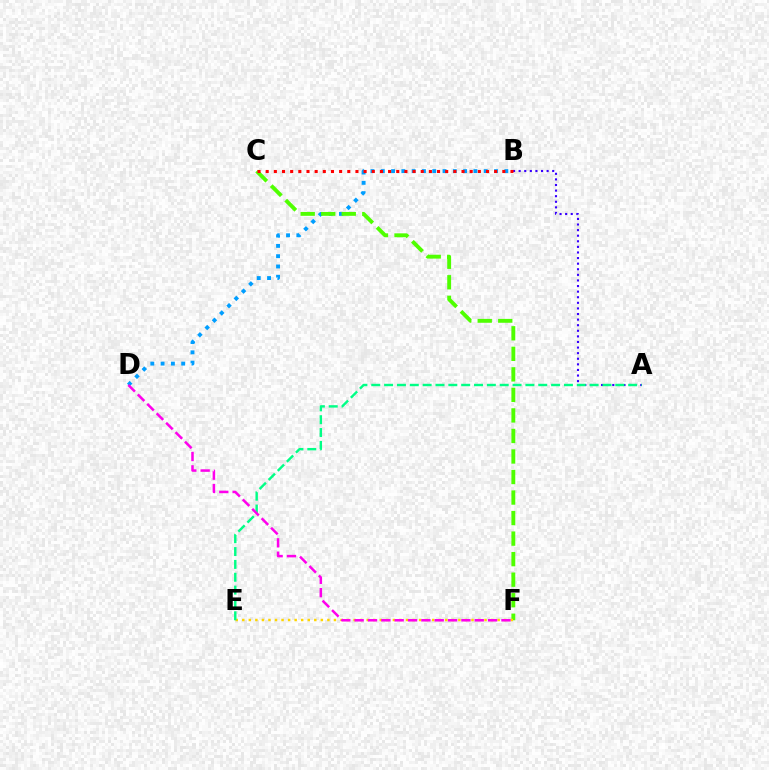{('B', 'D'): [{'color': '#009eff', 'line_style': 'dotted', 'thickness': 2.8}], ('A', 'B'): [{'color': '#3700ff', 'line_style': 'dotted', 'thickness': 1.52}], ('C', 'F'): [{'color': '#4fff00', 'line_style': 'dashed', 'thickness': 2.79}], ('B', 'C'): [{'color': '#ff0000', 'line_style': 'dotted', 'thickness': 2.22}], ('E', 'F'): [{'color': '#ffd500', 'line_style': 'dotted', 'thickness': 1.78}], ('A', 'E'): [{'color': '#00ff86', 'line_style': 'dashed', 'thickness': 1.75}], ('D', 'F'): [{'color': '#ff00ed', 'line_style': 'dashed', 'thickness': 1.81}]}